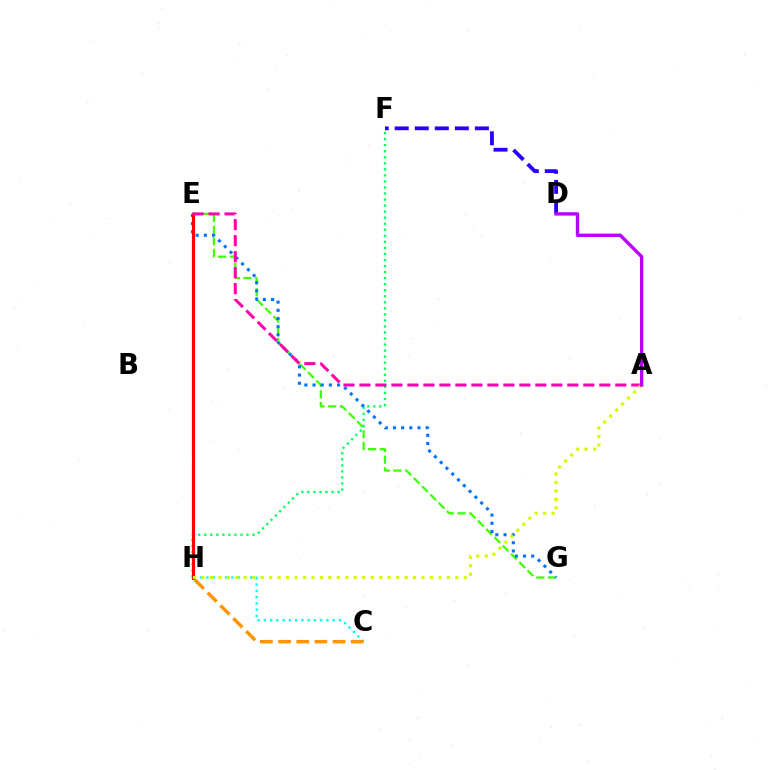{('E', 'G'): [{'color': '#3dff00', 'line_style': 'dashed', 'thickness': 1.59}, {'color': '#0074ff', 'line_style': 'dotted', 'thickness': 2.22}], ('D', 'F'): [{'color': '#2500ff', 'line_style': 'dashed', 'thickness': 2.72}], ('F', 'H'): [{'color': '#00ff5c', 'line_style': 'dotted', 'thickness': 1.64}], ('E', 'H'): [{'color': '#ff0000', 'line_style': 'solid', 'thickness': 2.26}], ('A', 'E'): [{'color': '#ff00ac', 'line_style': 'dashed', 'thickness': 2.17}], ('C', 'H'): [{'color': '#00fff6', 'line_style': 'dotted', 'thickness': 1.7}, {'color': '#ff9400', 'line_style': 'dashed', 'thickness': 2.47}], ('A', 'H'): [{'color': '#d1ff00', 'line_style': 'dotted', 'thickness': 2.3}], ('A', 'D'): [{'color': '#b900ff', 'line_style': 'solid', 'thickness': 2.42}]}